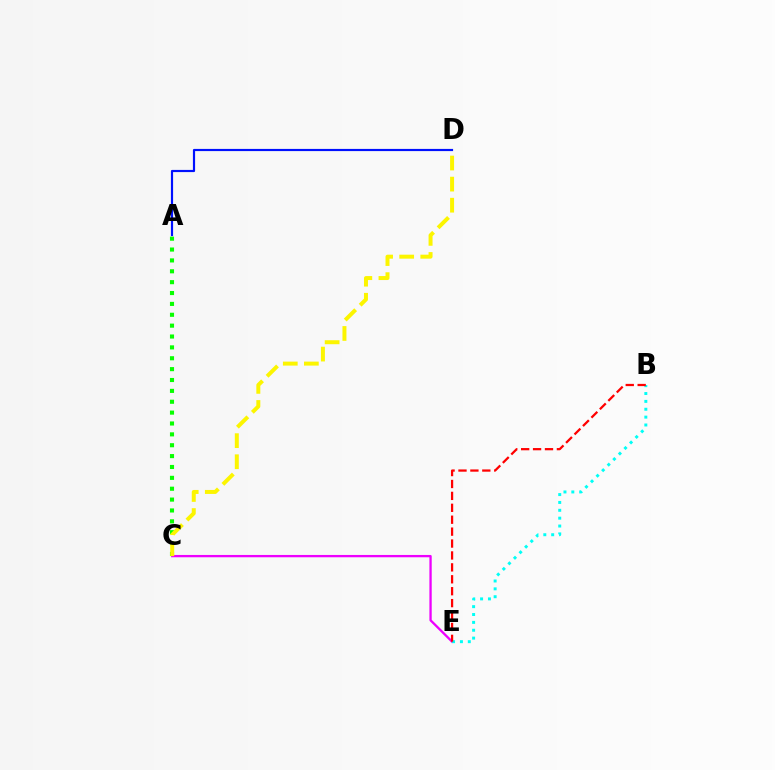{('A', 'C'): [{'color': '#08ff00', 'line_style': 'dotted', 'thickness': 2.95}], ('C', 'E'): [{'color': '#ee00ff', 'line_style': 'solid', 'thickness': 1.66}], ('B', 'E'): [{'color': '#00fff6', 'line_style': 'dotted', 'thickness': 2.14}, {'color': '#ff0000', 'line_style': 'dashed', 'thickness': 1.62}], ('A', 'D'): [{'color': '#0010ff', 'line_style': 'solid', 'thickness': 1.57}], ('C', 'D'): [{'color': '#fcf500', 'line_style': 'dashed', 'thickness': 2.86}]}